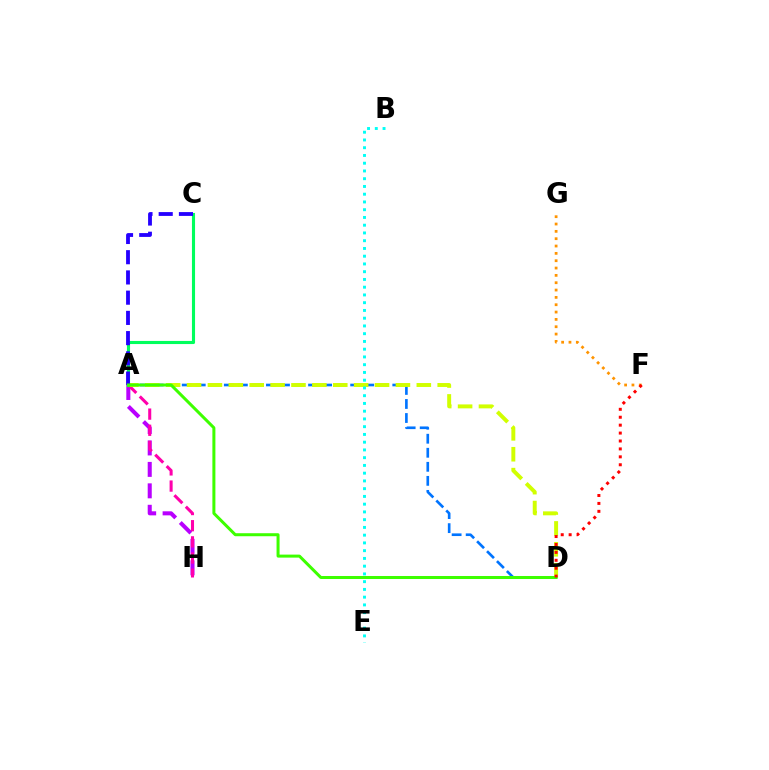{('A', 'D'): [{'color': '#0074ff', 'line_style': 'dashed', 'thickness': 1.91}, {'color': '#d1ff00', 'line_style': 'dashed', 'thickness': 2.84}, {'color': '#3dff00', 'line_style': 'solid', 'thickness': 2.17}], ('A', 'H'): [{'color': '#b900ff', 'line_style': 'dashed', 'thickness': 2.91}, {'color': '#ff00ac', 'line_style': 'dashed', 'thickness': 2.2}], ('A', 'C'): [{'color': '#00ff5c', 'line_style': 'solid', 'thickness': 2.24}, {'color': '#2500ff', 'line_style': 'dashed', 'thickness': 2.75}], ('B', 'E'): [{'color': '#00fff6', 'line_style': 'dotted', 'thickness': 2.11}], ('F', 'G'): [{'color': '#ff9400', 'line_style': 'dotted', 'thickness': 1.99}], ('D', 'F'): [{'color': '#ff0000', 'line_style': 'dotted', 'thickness': 2.15}]}